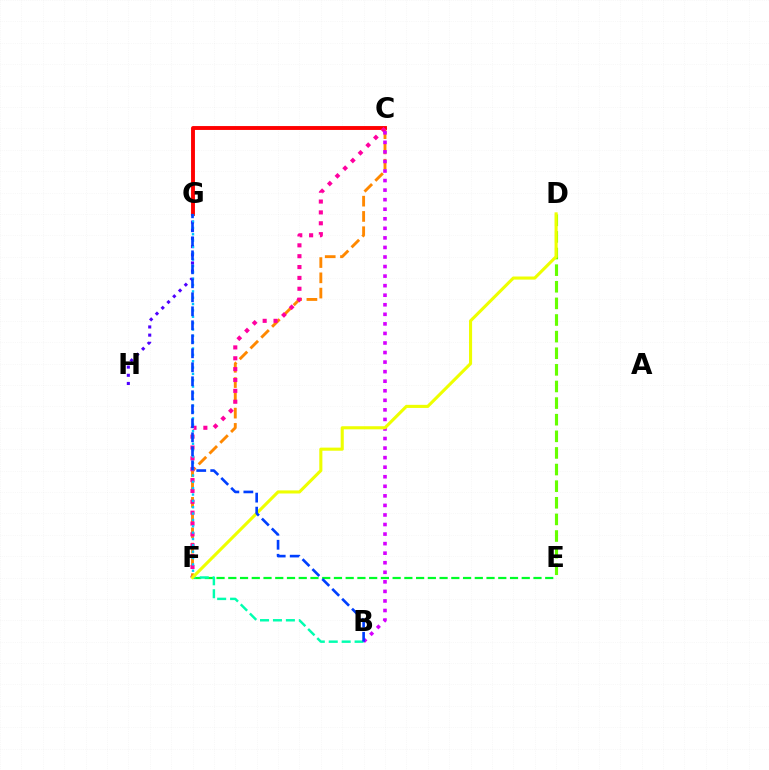{('E', 'F'): [{'color': '#00ff27', 'line_style': 'dashed', 'thickness': 1.59}], ('D', 'E'): [{'color': '#66ff00', 'line_style': 'dashed', 'thickness': 2.26}], ('B', 'F'): [{'color': '#00ffaf', 'line_style': 'dashed', 'thickness': 1.76}], ('C', 'F'): [{'color': '#ff8800', 'line_style': 'dashed', 'thickness': 2.07}, {'color': '#ff00a0', 'line_style': 'dotted', 'thickness': 2.95}], ('G', 'H'): [{'color': '#4f00ff', 'line_style': 'dotted', 'thickness': 2.22}], ('C', 'G'): [{'color': '#ff0000', 'line_style': 'solid', 'thickness': 2.8}], ('B', 'C'): [{'color': '#d600ff', 'line_style': 'dotted', 'thickness': 2.6}], ('F', 'G'): [{'color': '#00c7ff', 'line_style': 'dotted', 'thickness': 1.72}], ('D', 'F'): [{'color': '#eeff00', 'line_style': 'solid', 'thickness': 2.23}], ('B', 'G'): [{'color': '#003fff', 'line_style': 'dashed', 'thickness': 1.9}]}